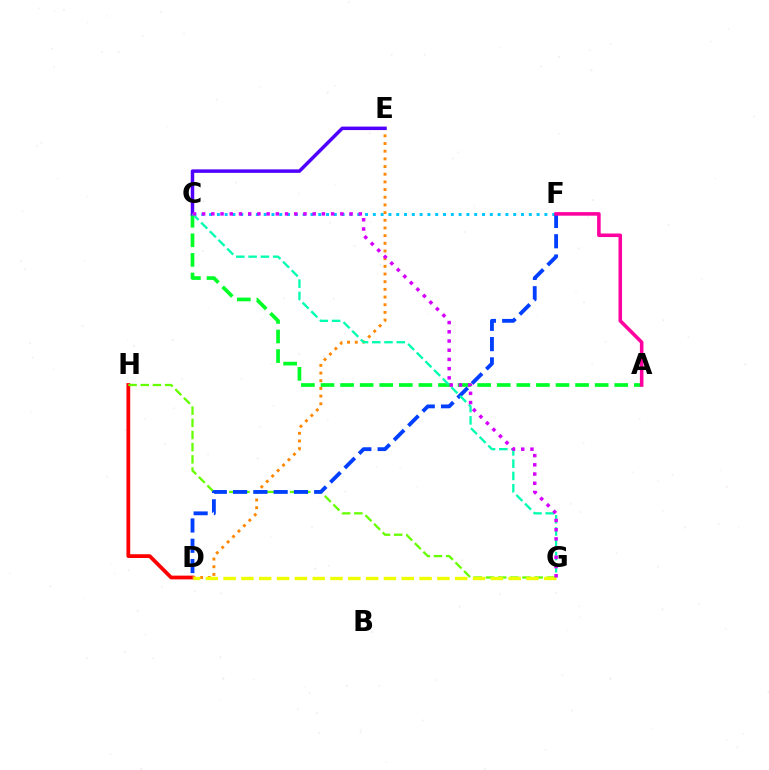{('D', 'H'): [{'color': '#ff0000', 'line_style': 'solid', 'thickness': 2.71}], ('C', 'F'): [{'color': '#00c7ff', 'line_style': 'dotted', 'thickness': 2.12}], ('D', 'E'): [{'color': '#ff8800', 'line_style': 'dotted', 'thickness': 2.09}], ('G', 'H'): [{'color': '#66ff00', 'line_style': 'dashed', 'thickness': 1.65}], ('A', 'C'): [{'color': '#00ff27', 'line_style': 'dashed', 'thickness': 2.66}], ('C', 'E'): [{'color': '#4f00ff', 'line_style': 'solid', 'thickness': 2.51}], ('D', 'F'): [{'color': '#003fff', 'line_style': 'dashed', 'thickness': 2.76}], ('C', 'G'): [{'color': '#00ffaf', 'line_style': 'dashed', 'thickness': 1.67}, {'color': '#d600ff', 'line_style': 'dotted', 'thickness': 2.5}], ('A', 'F'): [{'color': '#ff00a0', 'line_style': 'solid', 'thickness': 2.56}], ('D', 'G'): [{'color': '#eeff00', 'line_style': 'dashed', 'thickness': 2.42}]}